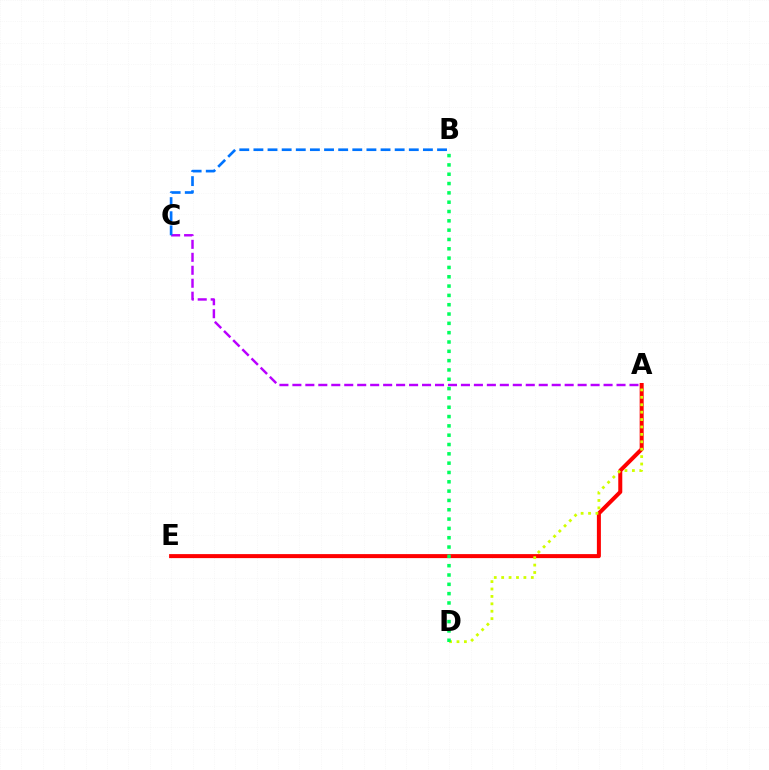{('A', 'E'): [{'color': '#ff0000', 'line_style': 'solid', 'thickness': 2.89}], ('A', 'C'): [{'color': '#b900ff', 'line_style': 'dashed', 'thickness': 1.76}], ('A', 'D'): [{'color': '#d1ff00', 'line_style': 'dotted', 'thickness': 2.01}], ('B', 'D'): [{'color': '#00ff5c', 'line_style': 'dotted', 'thickness': 2.53}], ('B', 'C'): [{'color': '#0074ff', 'line_style': 'dashed', 'thickness': 1.92}]}